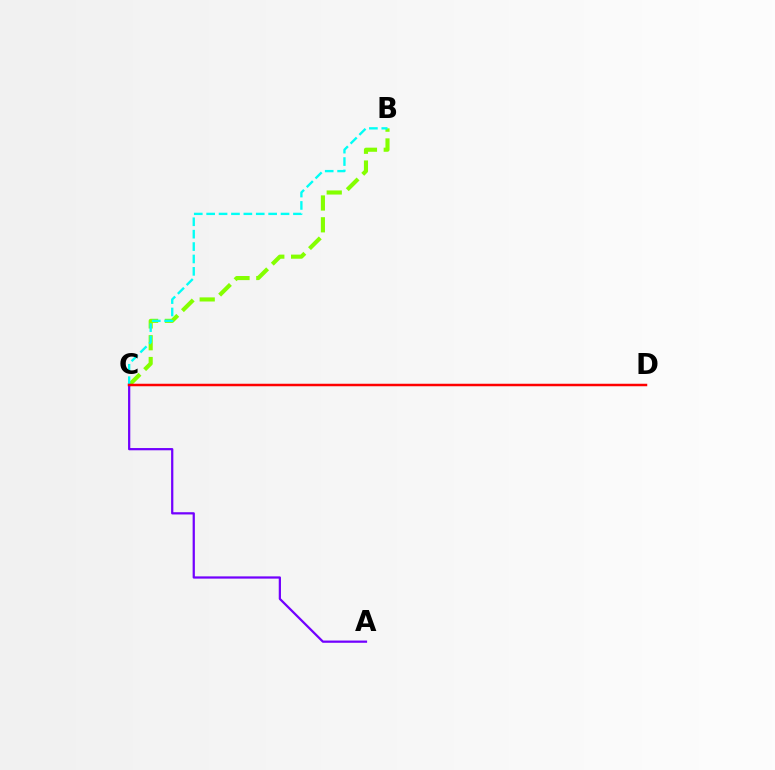{('B', 'C'): [{'color': '#84ff00', 'line_style': 'dashed', 'thickness': 2.96}, {'color': '#00fff6', 'line_style': 'dashed', 'thickness': 1.68}], ('A', 'C'): [{'color': '#7200ff', 'line_style': 'solid', 'thickness': 1.61}], ('C', 'D'): [{'color': '#ff0000', 'line_style': 'solid', 'thickness': 1.79}]}